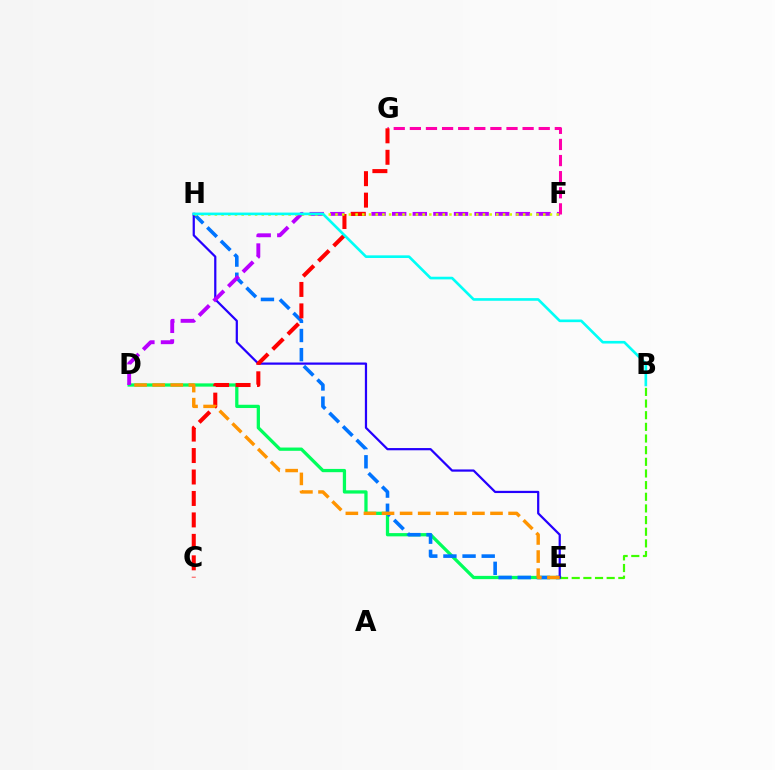{('D', 'E'): [{'color': '#00ff5c', 'line_style': 'solid', 'thickness': 2.35}, {'color': '#ff9400', 'line_style': 'dashed', 'thickness': 2.46}], ('E', 'H'): [{'color': '#0074ff', 'line_style': 'dashed', 'thickness': 2.6}, {'color': '#2500ff', 'line_style': 'solid', 'thickness': 1.6}], ('B', 'E'): [{'color': '#3dff00', 'line_style': 'dashed', 'thickness': 1.58}], ('D', 'F'): [{'color': '#b900ff', 'line_style': 'dashed', 'thickness': 2.8}], ('F', 'G'): [{'color': '#ff00ac', 'line_style': 'dashed', 'thickness': 2.19}], ('C', 'G'): [{'color': '#ff0000', 'line_style': 'dashed', 'thickness': 2.92}], ('F', 'H'): [{'color': '#d1ff00', 'line_style': 'dotted', 'thickness': 1.82}], ('B', 'H'): [{'color': '#00fff6', 'line_style': 'solid', 'thickness': 1.9}]}